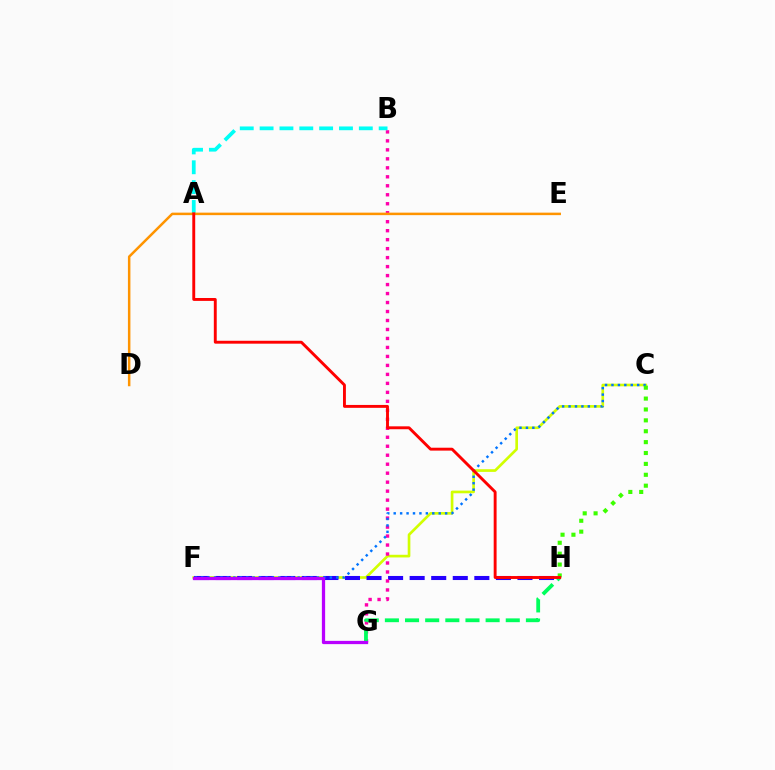{('C', 'F'): [{'color': '#d1ff00', 'line_style': 'solid', 'thickness': 1.92}, {'color': '#0074ff', 'line_style': 'dotted', 'thickness': 1.75}], ('F', 'H'): [{'color': '#2500ff', 'line_style': 'dashed', 'thickness': 2.93}], ('B', 'G'): [{'color': '#ff00ac', 'line_style': 'dotted', 'thickness': 2.44}], ('A', 'B'): [{'color': '#00fff6', 'line_style': 'dashed', 'thickness': 2.7}], ('C', 'H'): [{'color': '#3dff00', 'line_style': 'dotted', 'thickness': 2.96}], ('G', 'H'): [{'color': '#00ff5c', 'line_style': 'dashed', 'thickness': 2.74}], ('D', 'E'): [{'color': '#ff9400', 'line_style': 'solid', 'thickness': 1.8}], ('F', 'G'): [{'color': '#b900ff', 'line_style': 'solid', 'thickness': 2.34}], ('A', 'H'): [{'color': '#ff0000', 'line_style': 'solid', 'thickness': 2.09}]}